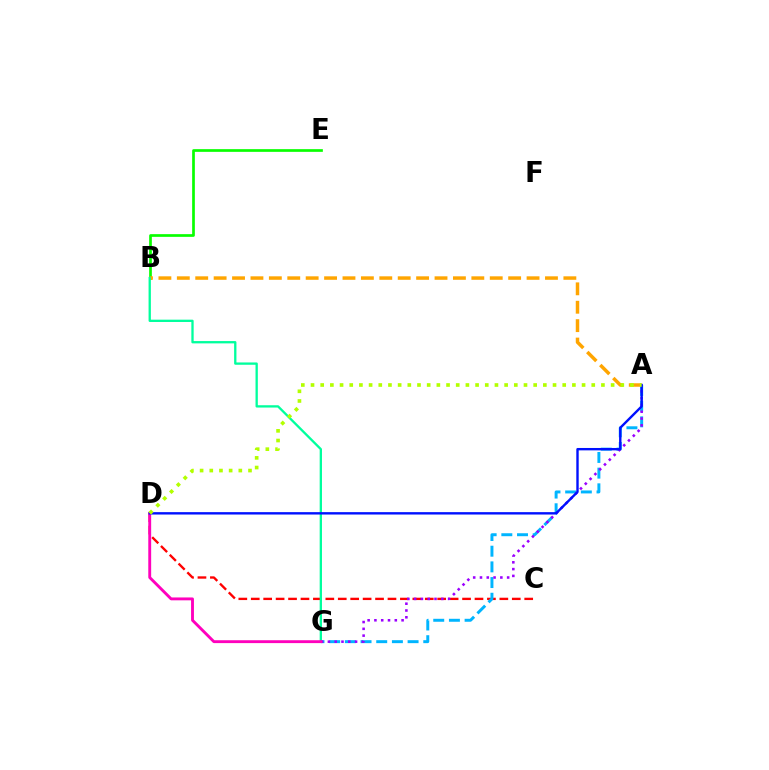{('C', 'D'): [{'color': '#ff0000', 'line_style': 'dashed', 'thickness': 1.69}], ('A', 'G'): [{'color': '#00b5ff', 'line_style': 'dashed', 'thickness': 2.13}, {'color': '#9b00ff', 'line_style': 'dotted', 'thickness': 1.84}], ('B', 'E'): [{'color': '#08ff00', 'line_style': 'solid', 'thickness': 1.94}], ('A', 'B'): [{'color': '#ffa500', 'line_style': 'dashed', 'thickness': 2.5}], ('B', 'G'): [{'color': '#00ff9d', 'line_style': 'solid', 'thickness': 1.66}], ('D', 'G'): [{'color': '#ff00bd', 'line_style': 'solid', 'thickness': 2.07}], ('A', 'D'): [{'color': '#0010ff', 'line_style': 'solid', 'thickness': 1.72}, {'color': '#b3ff00', 'line_style': 'dotted', 'thickness': 2.63}]}